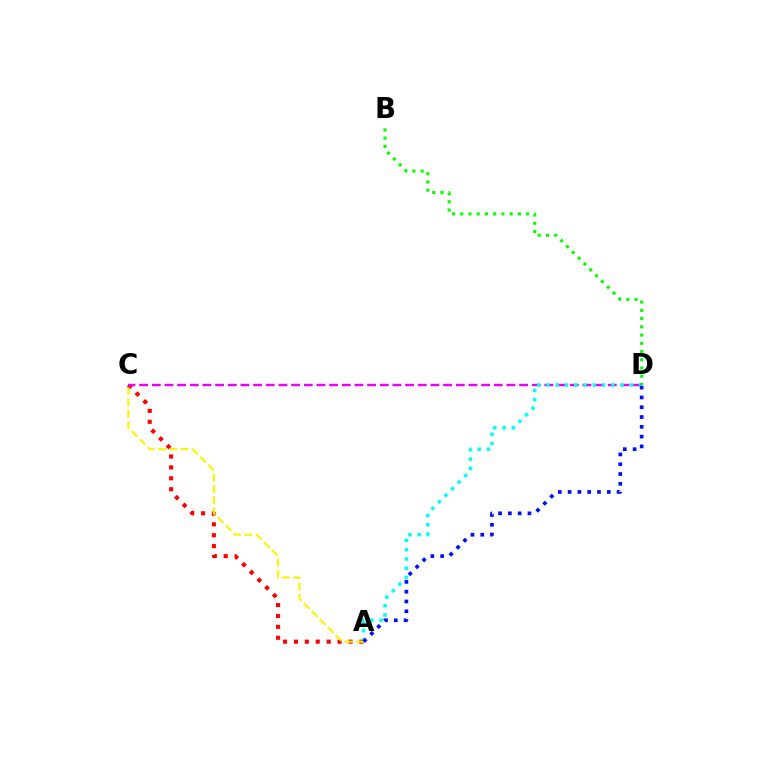{('A', 'C'): [{'color': '#ff0000', 'line_style': 'dotted', 'thickness': 2.96}, {'color': '#fcf500', 'line_style': 'dashed', 'thickness': 1.53}], ('C', 'D'): [{'color': '#ee00ff', 'line_style': 'dashed', 'thickness': 1.72}], ('A', 'D'): [{'color': '#00fff6', 'line_style': 'dotted', 'thickness': 2.52}, {'color': '#0010ff', 'line_style': 'dotted', 'thickness': 2.66}], ('B', 'D'): [{'color': '#08ff00', 'line_style': 'dotted', 'thickness': 2.24}]}